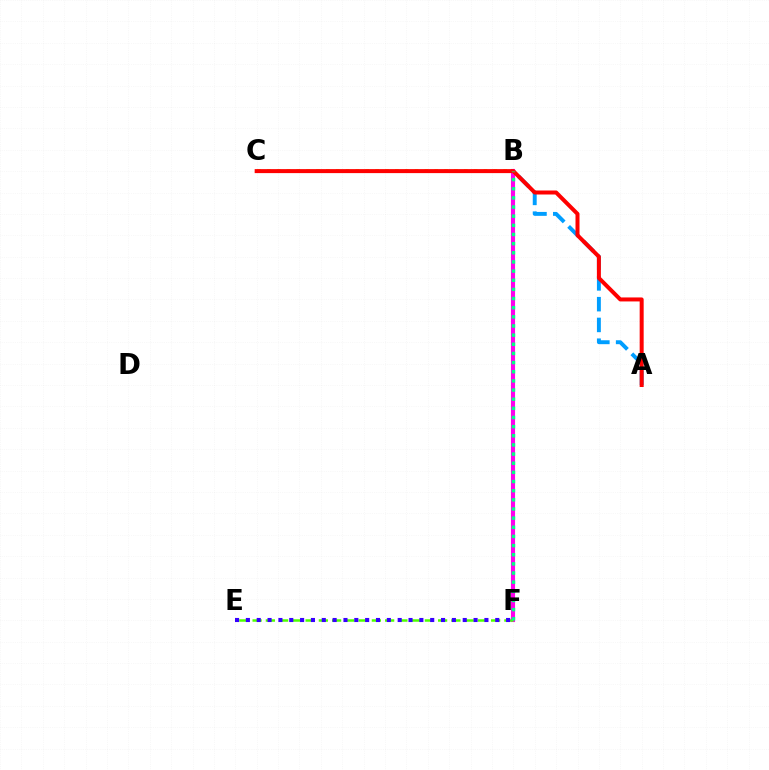{('A', 'B'): [{'color': '#009eff', 'line_style': 'dashed', 'thickness': 2.82}], ('B', 'C'): [{'color': '#ffd500', 'line_style': 'dotted', 'thickness': 2.68}], ('B', 'F'): [{'color': '#ff00ed', 'line_style': 'solid', 'thickness': 2.96}, {'color': '#00ff86', 'line_style': 'dotted', 'thickness': 2.49}], ('E', 'F'): [{'color': '#4fff00', 'line_style': 'dashed', 'thickness': 1.8}, {'color': '#3700ff', 'line_style': 'dotted', 'thickness': 2.95}], ('A', 'C'): [{'color': '#ff0000', 'line_style': 'solid', 'thickness': 2.88}]}